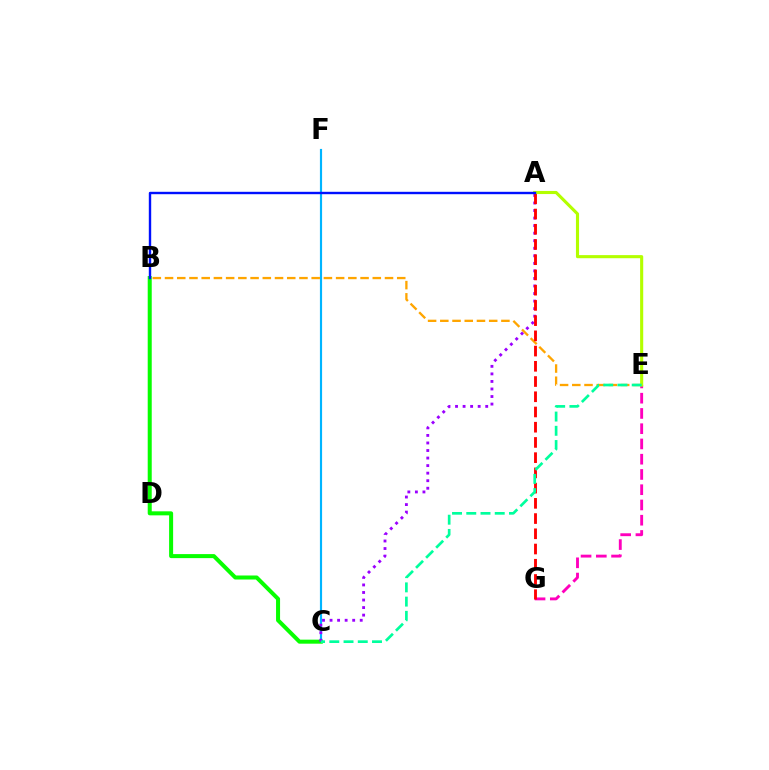{('C', 'F'): [{'color': '#00b5ff', 'line_style': 'solid', 'thickness': 1.56}], ('B', 'E'): [{'color': '#ffa500', 'line_style': 'dashed', 'thickness': 1.66}], ('B', 'C'): [{'color': '#08ff00', 'line_style': 'solid', 'thickness': 2.89}], ('A', 'C'): [{'color': '#9b00ff', 'line_style': 'dotted', 'thickness': 2.05}], ('E', 'G'): [{'color': '#ff00bd', 'line_style': 'dashed', 'thickness': 2.07}], ('A', 'G'): [{'color': '#ff0000', 'line_style': 'dashed', 'thickness': 2.07}], ('A', 'E'): [{'color': '#b3ff00', 'line_style': 'solid', 'thickness': 2.24}], ('A', 'B'): [{'color': '#0010ff', 'line_style': 'solid', 'thickness': 1.73}], ('C', 'E'): [{'color': '#00ff9d', 'line_style': 'dashed', 'thickness': 1.93}]}